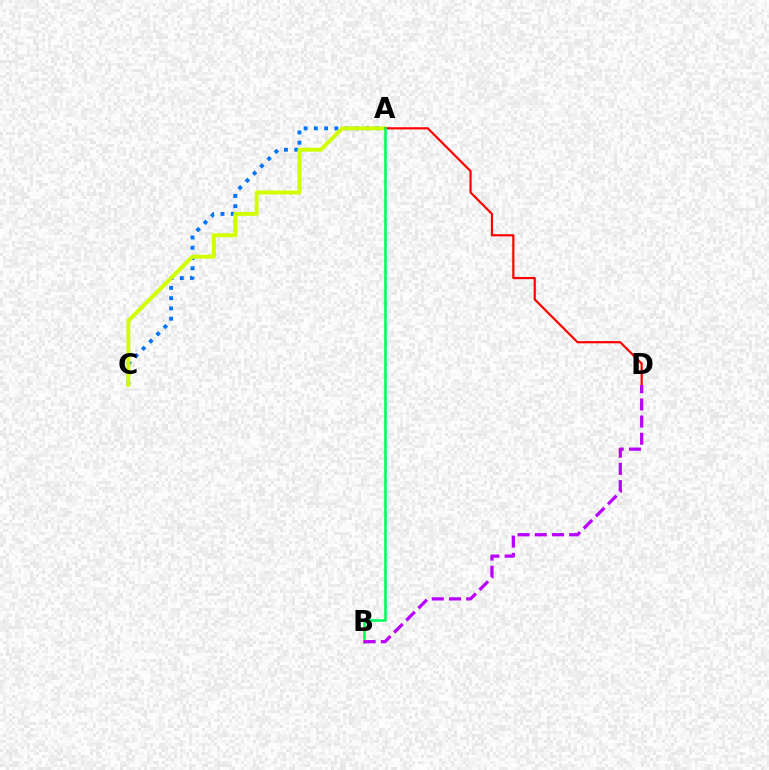{('A', 'C'): [{'color': '#0074ff', 'line_style': 'dotted', 'thickness': 2.79}, {'color': '#d1ff00', 'line_style': 'solid', 'thickness': 2.84}], ('A', 'D'): [{'color': '#ff0000', 'line_style': 'solid', 'thickness': 1.58}], ('A', 'B'): [{'color': '#00ff5c', 'line_style': 'solid', 'thickness': 1.87}], ('B', 'D'): [{'color': '#b900ff', 'line_style': 'dashed', 'thickness': 2.33}]}